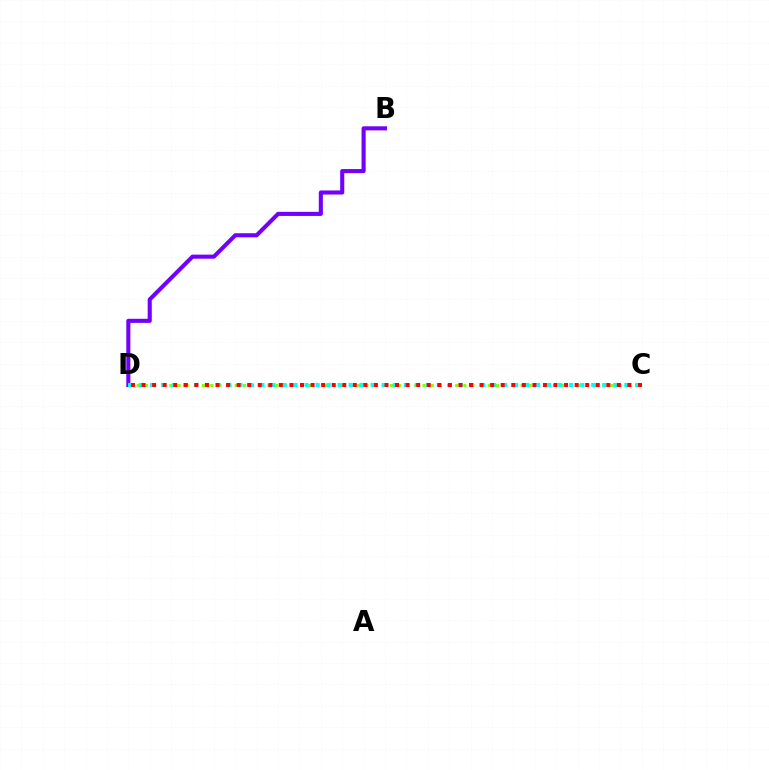{('C', 'D'): [{'color': '#84ff00', 'line_style': 'dotted', 'thickness': 2.22}, {'color': '#00fff6', 'line_style': 'dotted', 'thickness': 3.0}, {'color': '#ff0000', 'line_style': 'dotted', 'thickness': 2.87}], ('B', 'D'): [{'color': '#7200ff', 'line_style': 'solid', 'thickness': 2.94}]}